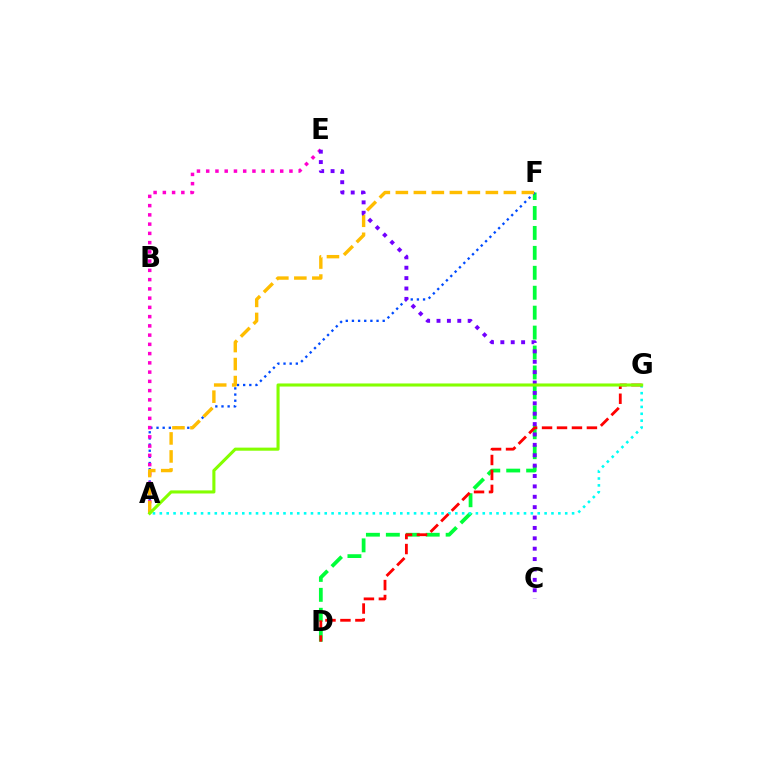{('D', 'F'): [{'color': '#00ff39', 'line_style': 'dashed', 'thickness': 2.71}], ('A', 'F'): [{'color': '#004bff', 'line_style': 'dotted', 'thickness': 1.67}, {'color': '#ffbd00', 'line_style': 'dashed', 'thickness': 2.45}], ('A', 'E'): [{'color': '#ff00cf', 'line_style': 'dotted', 'thickness': 2.51}], ('A', 'G'): [{'color': '#00fff6', 'line_style': 'dotted', 'thickness': 1.87}, {'color': '#84ff00', 'line_style': 'solid', 'thickness': 2.22}], ('C', 'E'): [{'color': '#7200ff', 'line_style': 'dotted', 'thickness': 2.82}], ('D', 'G'): [{'color': '#ff0000', 'line_style': 'dashed', 'thickness': 2.03}]}